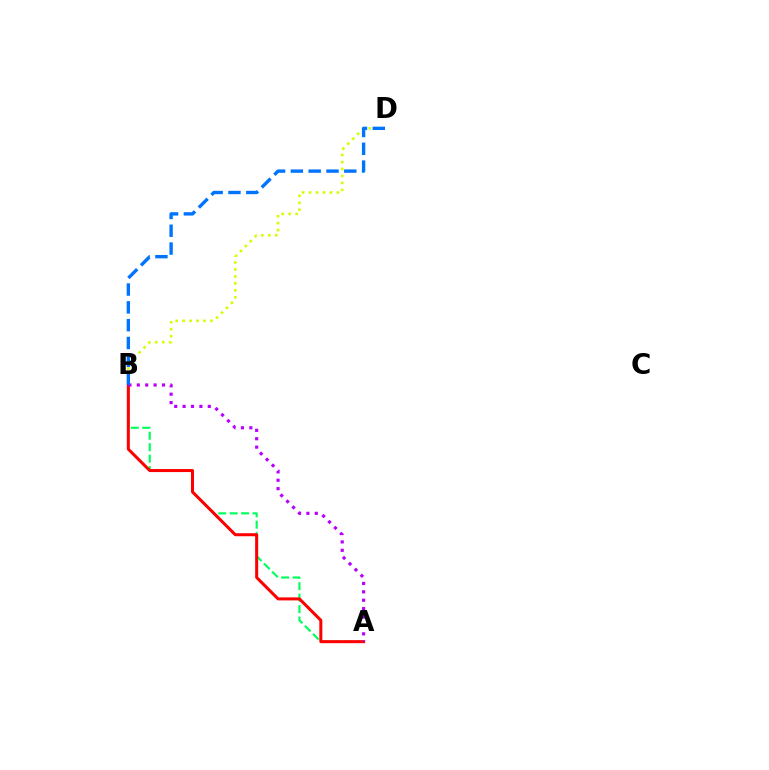{('B', 'D'): [{'color': '#d1ff00', 'line_style': 'dotted', 'thickness': 1.89}, {'color': '#0074ff', 'line_style': 'dashed', 'thickness': 2.42}], ('A', 'B'): [{'color': '#00ff5c', 'line_style': 'dashed', 'thickness': 1.56}, {'color': '#ff0000', 'line_style': 'solid', 'thickness': 2.18}, {'color': '#b900ff', 'line_style': 'dotted', 'thickness': 2.28}]}